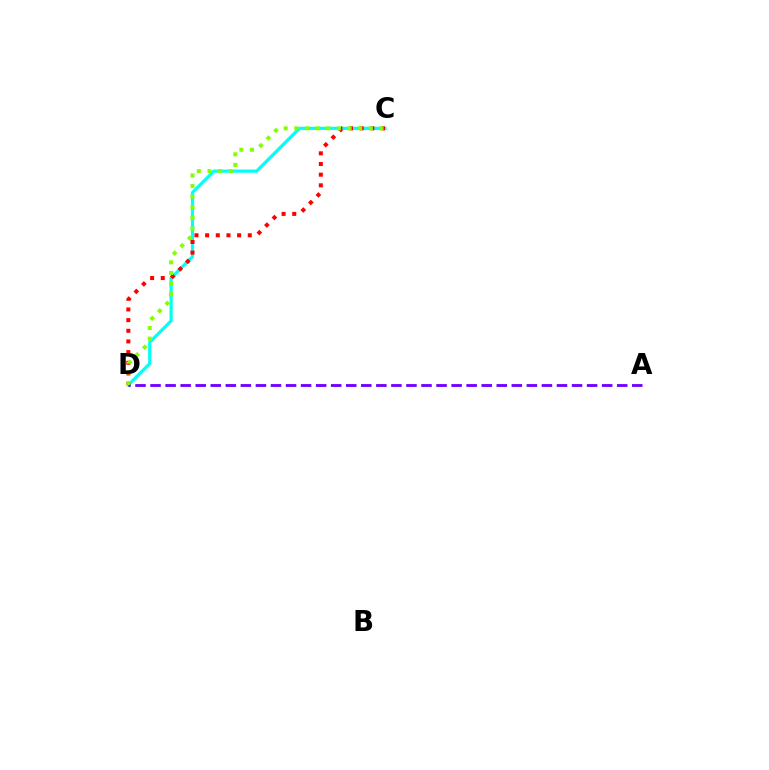{('C', 'D'): [{'color': '#00fff6', 'line_style': 'solid', 'thickness': 2.3}, {'color': '#ff0000', 'line_style': 'dotted', 'thickness': 2.9}, {'color': '#84ff00', 'line_style': 'dotted', 'thickness': 2.89}], ('A', 'D'): [{'color': '#7200ff', 'line_style': 'dashed', 'thickness': 2.04}]}